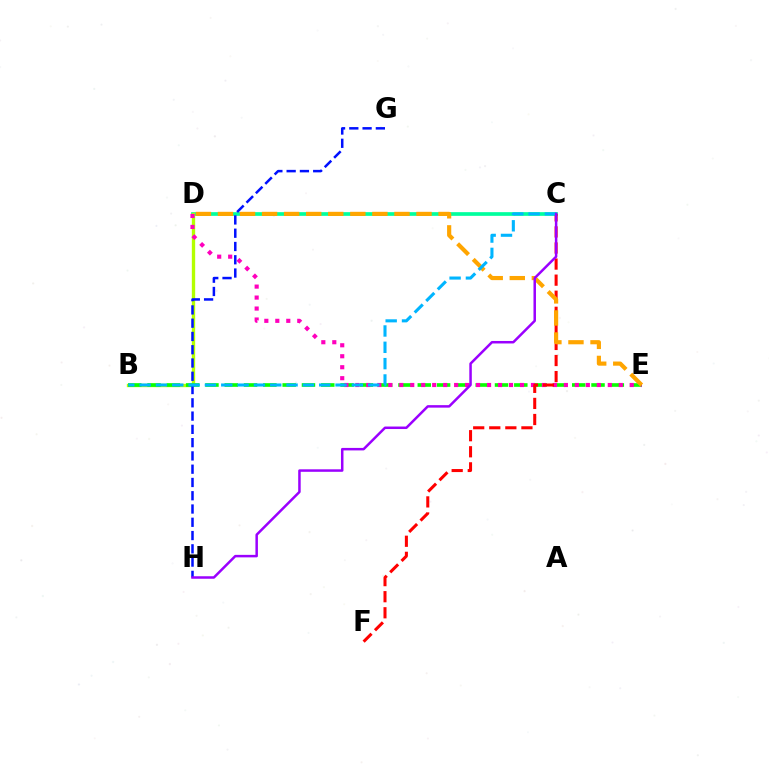{('C', 'D'): [{'color': '#00ff9d', 'line_style': 'solid', 'thickness': 2.66}], ('B', 'D'): [{'color': '#b3ff00', 'line_style': 'solid', 'thickness': 2.41}], ('B', 'E'): [{'color': '#08ff00', 'line_style': 'dashed', 'thickness': 2.62}], ('D', 'E'): [{'color': '#ff00bd', 'line_style': 'dotted', 'thickness': 2.98}, {'color': '#ffa500', 'line_style': 'dashed', 'thickness': 3.0}], ('C', 'F'): [{'color': '#ff0000', 'line_style': 'dashed', 'thickness': 2.18}], ('G', 'H'): [{'color': '#0010ff', 'line_style': 'dashed', 'thickness': 1.8}], ('B', 'C'): [{'color': '#00b5ff', 'line_style': 'dashed', 'thickness': 2.22}], ('C', 'H'): [{'color': '#9b00ff', 'line_style': 'solid', 'thickness': 1.8}]}